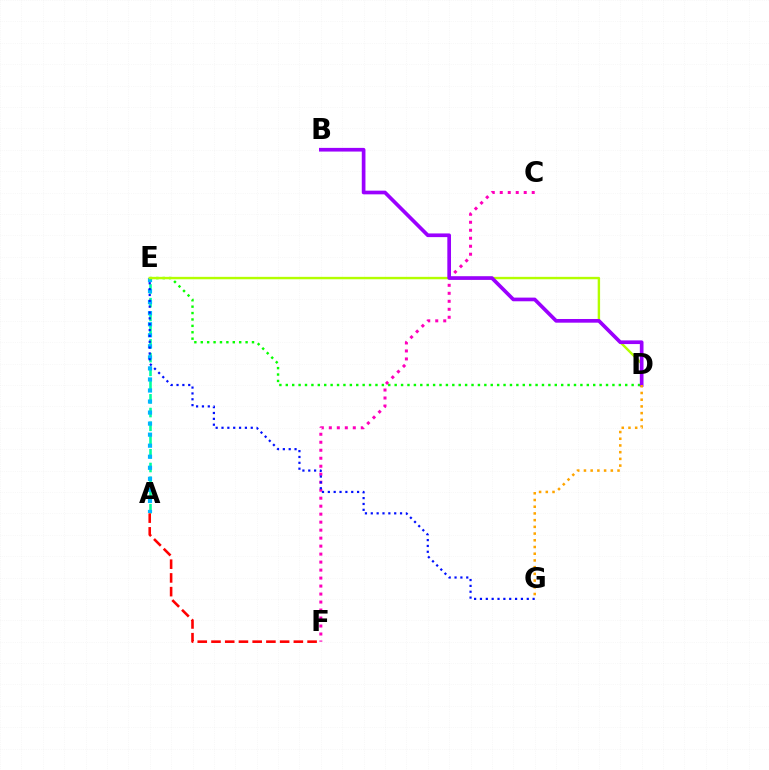{('A', 'E'): [{'color': '#00ff9d', 'line_style': 'dashed', 'thickness': 1.87}, {'color': '#00b5ff', 'line_style': 'dotted', 'thickness': 3.0}], ('C', 'F'): [{'color': '#ff00bd', 'line_style': 'dotted', 'thickness': 2.17}], ('E', 'G'): [{'color': '#0010ff', 'line_style': 'dotted', 'thickness': 1.59}], ('D', 'E'): [{'color': '#08ff00', 'line_style': 'dotted', 'thickness': 1.74}, {'color': '#b3ff00', 'line_style': 'solid', 'thickness': 1.74}], ('A', 'F'): [{'color': '#ff0000', 'line_style': 'dashed', 'thickness': 1.87}], ('B', 'D'): [{'color': '#9b00ff', 'line_style': 'solid', 'thickness': 2.65}], ('D', 'G'): [{'color': '#ffa500', 'line_style': 'dotted', 'thickness': 1.82}]}